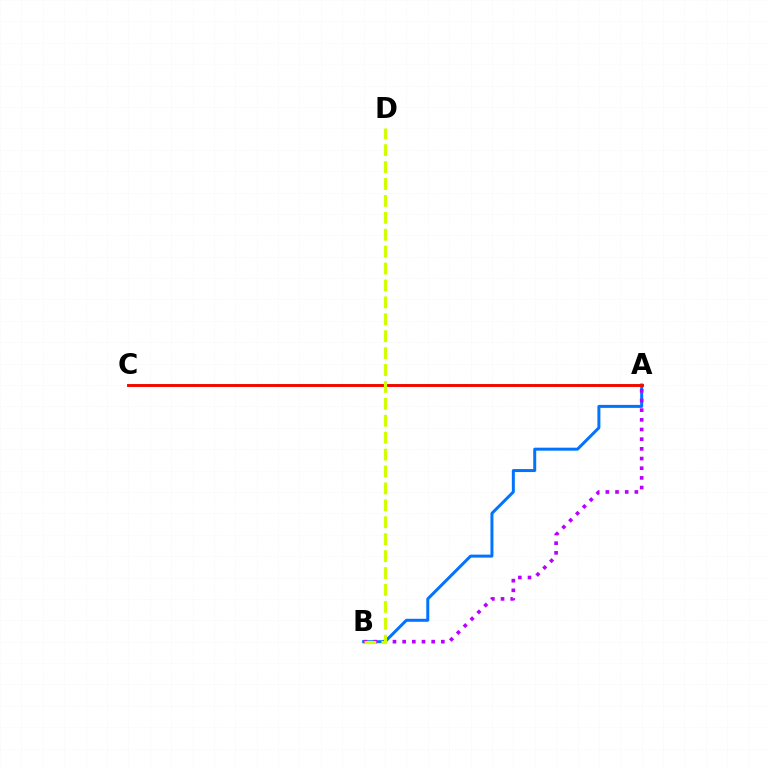{('A', 'B'): [{'color': '#0074ff', 'line_style': 'solid', 'thickness': 2.15}, {'color': '#b900ff', 'line_style': 'dotted', 'thickness': 2.63}], ('A', 'C'): [{'color': '#00ff5c', 'line_style': 'solid', 'thickness': 1.81}, {'color': '#ff0000', 'line_style': 'solid', 'thickness': 2.05}], ('B', 'D'): [{'color': '#d1ff00', 'line_style': 'dashed', 'thickness': 2.3}]}